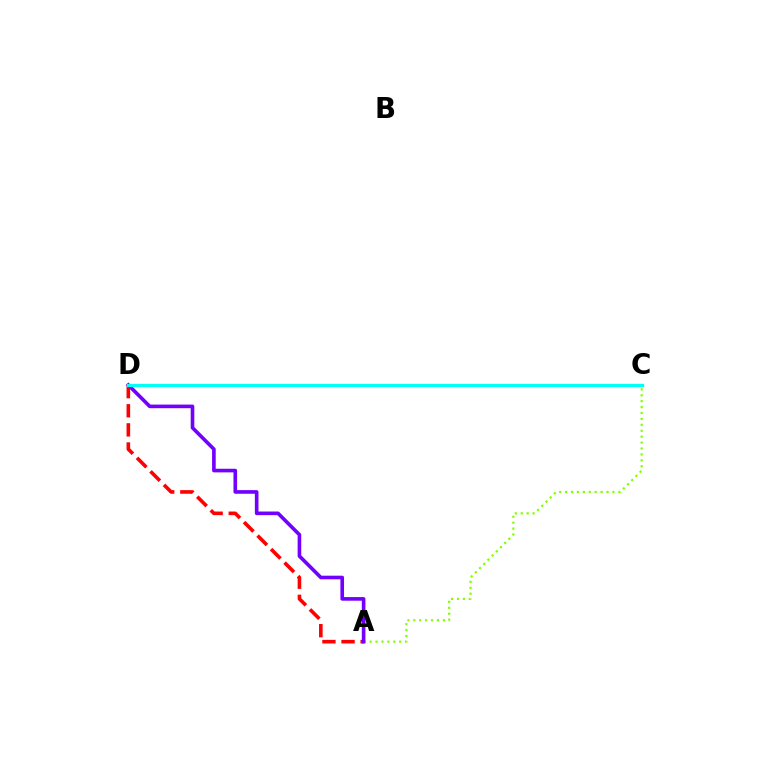{('A', 'D'): [{'color': '#ff0000', 'line_style': 'dashed', 'thickness': 2.59}, {'color': '#7200ff', 'line_style': 'solid', 'thickness': 2.61}], ('A', 'C'): [{'color': '#84ff00', 'line_style': 'dotted', 'thickness': 1.61}], ('C', 'D'): [{'color': '#00fff6', 'line_style': 'solid', 'thickness': 2.37}]}